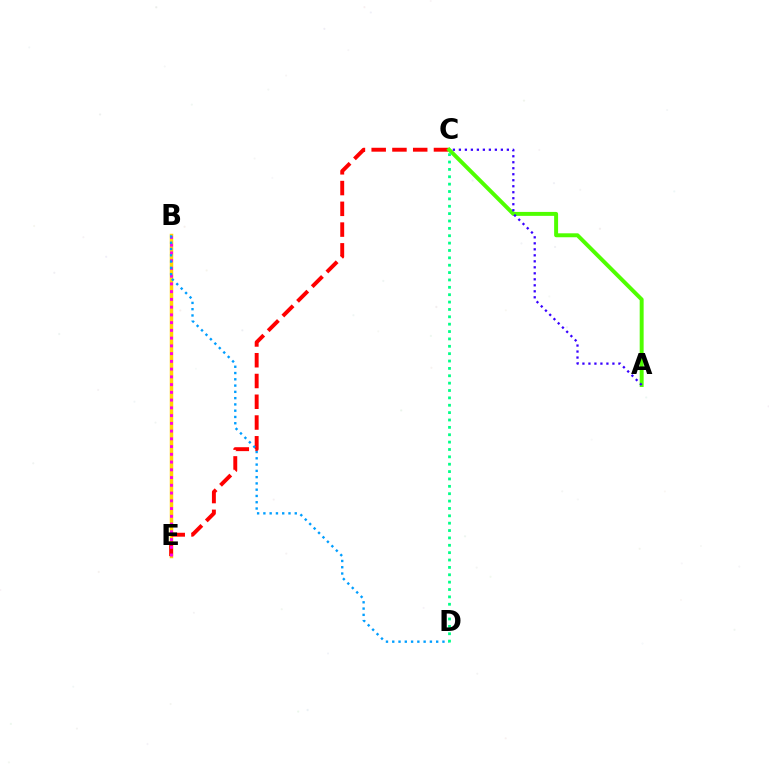{('B', 'E'): [{'color': '#ffd500', 'line_style': 'solid', 'thickness': 2.5}, {'color': '#ff00ed', 'line_style': 'dotted', 'thickness': 2.1}], ('C', 'E'): [{'color': '#ff0000', 'line_style': 'dashed', 'thickness': 2.82}], ('A', 'C'): [{'color': '#4fff00', 'line_style': 'solid', 'thickness': 2.84}, {'color': '#3700ff', 'line_style': 'dotted', 'thickness': 1.63}], ('B', 'D'): [{'color': '#009eff', 'line_style': 'dotted', 'thickness': 1.7}], ('C', 'D'): [{'color': '#00ff86', 'line_style': 'dotted', 'thickness': 2.0}]}